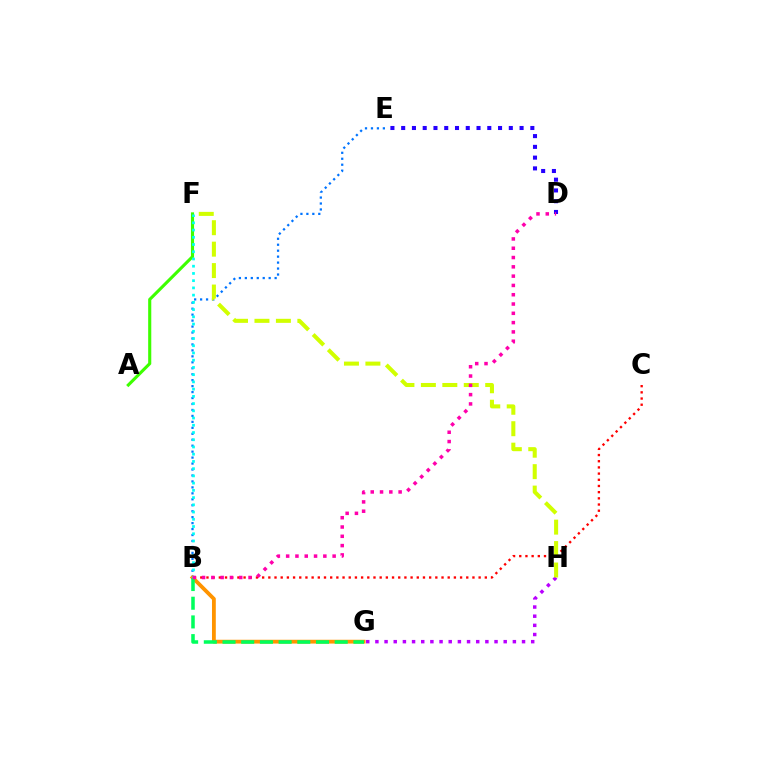{('B', 'E'): [{'color': '#0074ff', 'line_style': 'dotted', 'thickness': 1.62}], ('B', 'C'): [{'color': '#ff0000', 'line_style': 'dotted', 'thickness': 1.68}], ('B', 'G'): [{'color': '#ff9400', 'line_style': 'solid', 'thickness': 2.74}, {'color': '#00ff5c', 'line_style': 'dashed', 'thickness': 2.54}], ('G', 'H'): [{'color': '#b900ff', 'line_style': 'dotted', 'thickness': 2.49}], ('F', 'H'): [{'color': '#d1ff00', 'line_style': 'dashed', 'thickness': 2.91}], ('D', 'E'): [{'color': '#2500ff', 'line_style': 'dotted', 'thickness': 2.92}], ('A', 'F'): [{'color': '#3dff00', 'line_style': 'solid', 'thickness': 2.24}], ('B', 'F'): [{'color': '#00fff6', 'line_style': 'dotted', 'thickness': 1.96}], ('B', 'D'): [{'color': '#ff00ac', 'line_style': 'dotted', 'thickness': 2.53}]}